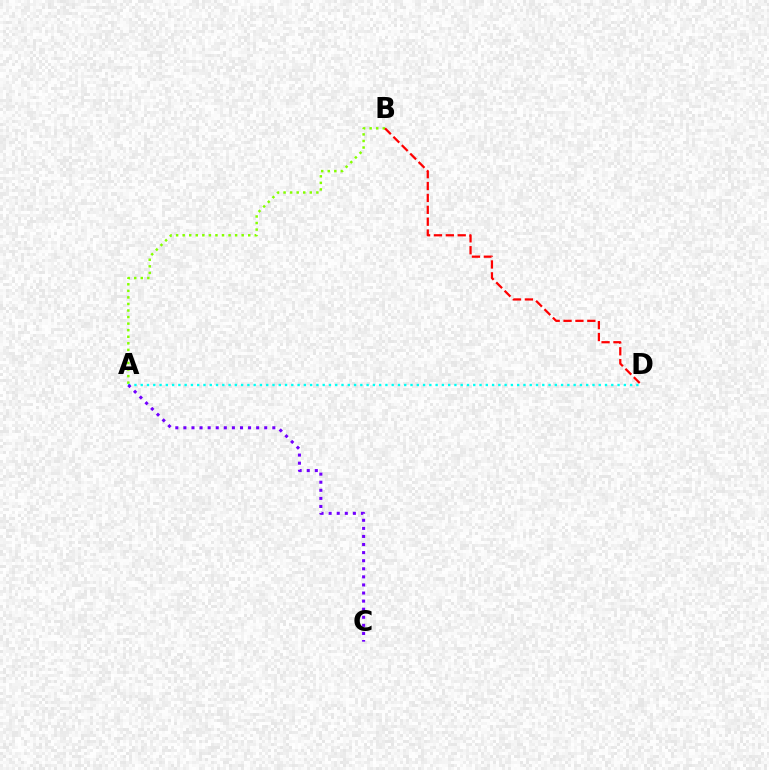{('A', 'B'): [{'color': '#84ff00', 'line_style': 'dotted', 'thickness': 1.78}], ('A', 'D'): [{'color': '#00fff6', 'line_style': 'dotted', 'thickness': 1.7}], ('A', 'C'): [{'color': '#7200ff', 'line_style': 'dotted', 'thickness': 2.2}], ('B', 'D'): [{'color': '#ff0000', 'line_style': 'dashed', 'thickness': 1.61}]}